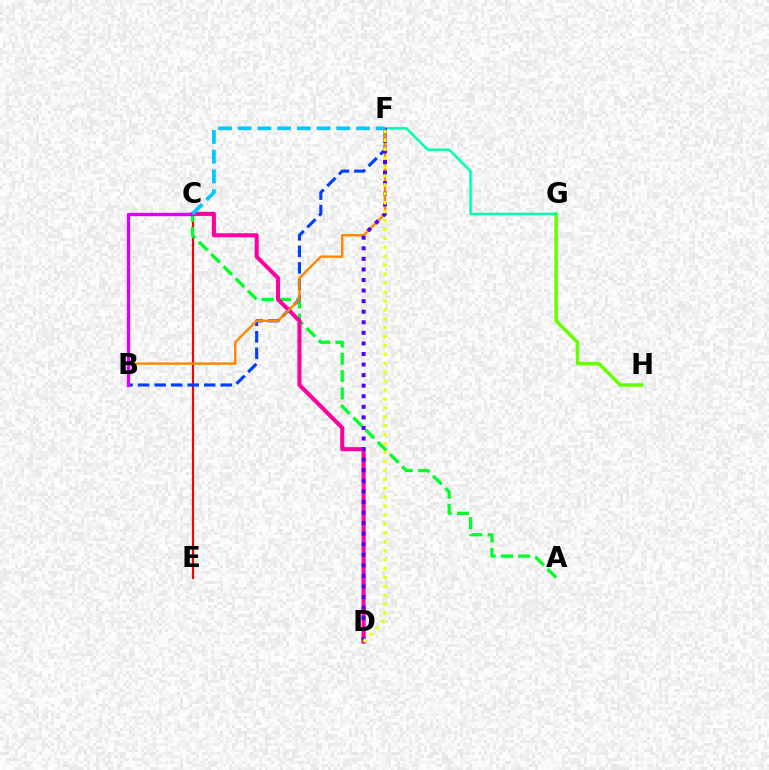{('G', 'H'): [{'color': '#66ff00', 'line_style': 'solid', 'thickness': 2.54}], ('C', 'E'): [{'color': '#ff0000', 'line_style': 'solid', 'thickness': 1.57}], ('A', 'C'): [{'color': '#00ff27', 'line_style': 'dashed', 'thickness': 2.35}], ('F', 'G'): [{'color': '#00ffaf', 'line_style': 'solid', 'thickness': 1.79}], ('C', 'D'): [{'color': '#ff00a0', 'line_style': 'solid', 'thickness': 2.93}], ('B', 'F'): [{'color': '#003fff', 'line_style': 'dashed', 'thickness': 2.24}, {'color': '#ff8800', 'line_style': 'solid', 'thickness': 1.75}], ('D', 'F'): [{'color': '#4f00ff', 'line_style': 'dotted', 'thickness': 2.87}, {'color': '#eeff00', 'line_style': 'dotted', 'thickness': 2.42}], ('B', 'C'): [{'color': '#d600ff', 'line_style': 'solid', 'thickness': 2.42}], ('C', 'F'): [{'color': '#00c7ff', 'line_style': 'dashed', 'thickness': 2.68}]}